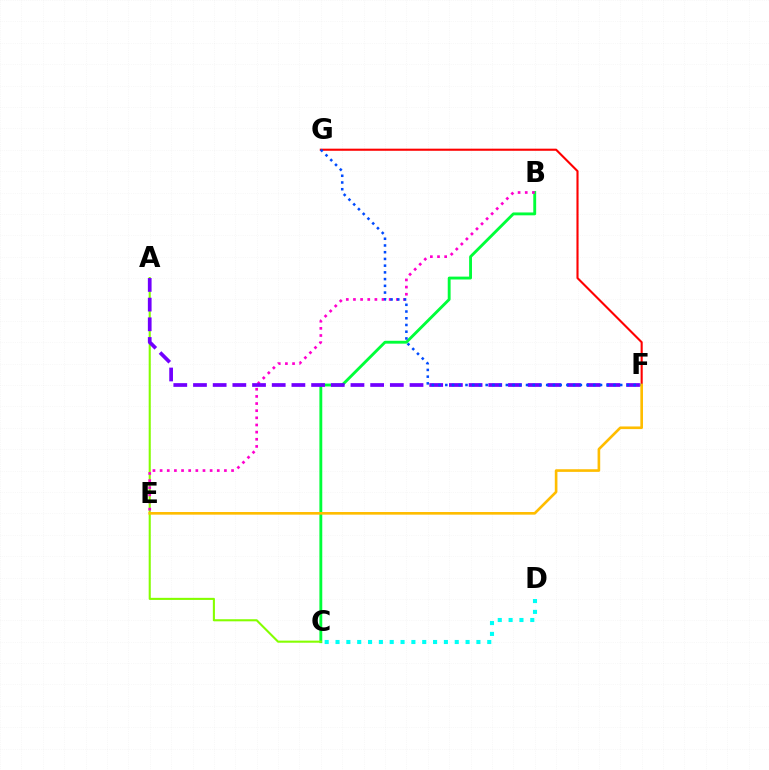{('B', 'C'): [{'color': '#00ff39', 'line_style': 'solid', 'thickness': 2.06}], ('A', 'C'): [{'color': '#84ff00', 'line_style': 'solid', 'thickness': 1.5}], ('F', 'G'): [{'color': '#ff0000', 'line_style': 'solid', 'thickness': 1.52}, {'color': '#004bff', 'line_style': 'dotted', 'thickness': 1.83}], ('B', 'E'): [{'color': '#ff00cf', 'line_style': 'dotted', 'thickness': 1.94}], ('A', 'F'): [{'color': '#7200ff', 'line_style': 'dashed', 'thickness': 2.67}], ('C', 'D'): [{'color': '#00fff6', 'line_style': 'dotted', 'thickness': 2.94}], ('E', 'F'): [{'color': '#ffbd00', 'line_style': 'solid', 'thickness': 1.9}]}